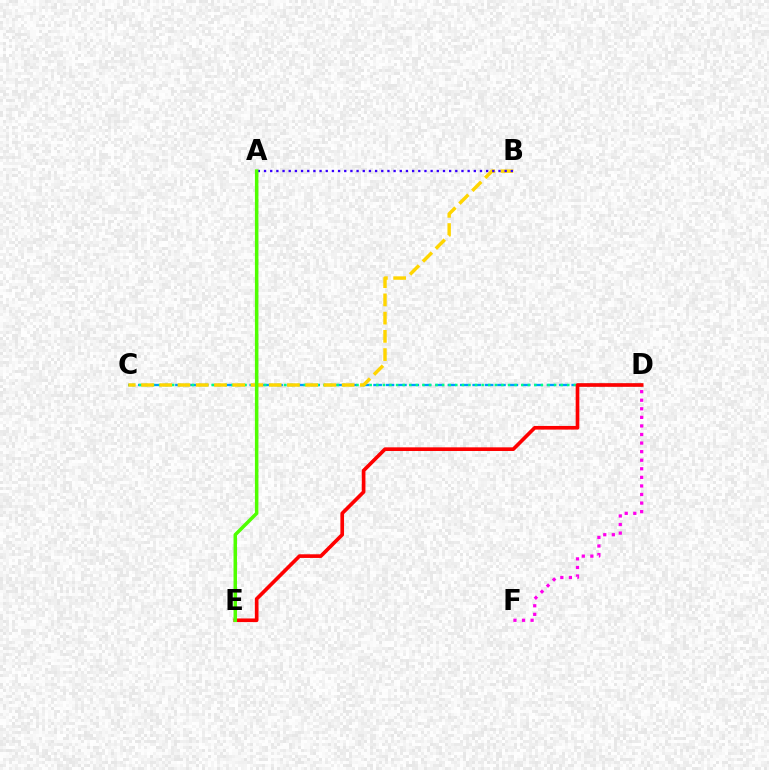{('C', 'D'): [{'color': '#009eff', 'line_style': 'dashed', 'thickness': 1.68}, {'color': '#00ff86', 'line_style': 'dotted', 'thickness': 1.79}], ('D', 'F'): [{'color': '#ff00ed', 'line_style': 'dotted', 'thickness': 2.33}], ('B', 'C'): [{'color': '#ffd500', 'line_style': 'dashed', 'thickness': 2.48}], ('D', 'E'): [{'color': '#ff0000', 'line_style': 'solid', 'thickness': 2.63}], ('A', 'B'): [{'color': '#3700ff', 'line_style': 'dotted', 'thickness': 1.68}], ('A', 'E'): [{'color': '#4fff00', 'line_style': 'solid', 'thickness': 2.53}]}